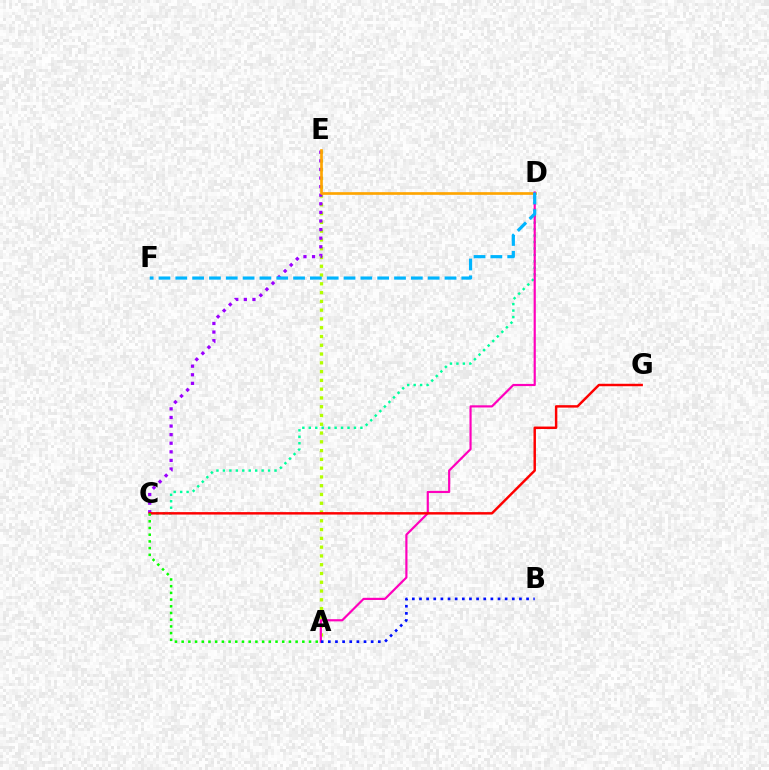{('C', 'D'): [{'color': '#00ff9d', 'line_style': 'dotted', 'thickness': 1.75}], ('A', 'E'): [{'color': '#b3ff00', 'line_style': 'dotted', 'thickness': 2.38}], ('C', 'E'): [{'color': '#9b00ff', 'line_style': 'dotted', 'thickness': 2.33}], ('D', 'E'): [{'color': '#ffa500', 'line_style': 'solid', 'thickness': 1.93}], ('A', 'D'): [{'color': '#ff00bd', 'line_style': 'solid', 'thickness': 1.57}], ('C', 'G'): [{'color': '#ff0000', 'line_style': 'solid', 'thickness': 1.77}], ('A', 'B'): [{'color': '#0010ff', 'line_style': 'dotted', 'thickness': 1.94}], ('D', 'F'): [{'color': '#00b5ff', 'line_style': 'dashed', 'thickness': 2.29}], ('A', 'C'): [{'color': '#08ff00', 'line_style': 'dotted', 'thickness': 1.82}]}